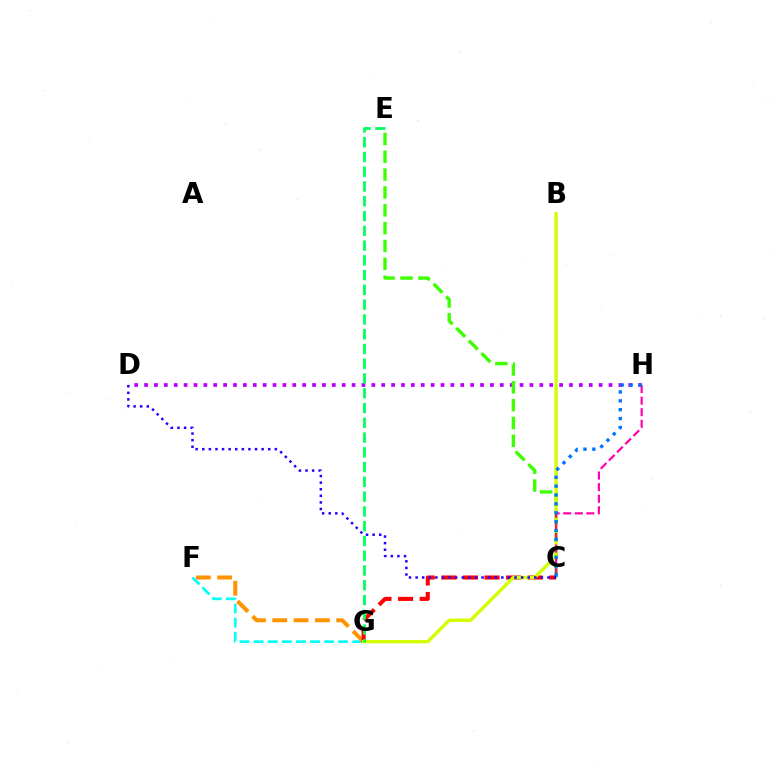{('D', 'H'): [{'color': '#b900ff', 'line_style': 'dotted', 'thickness': 2.68}], ('F', 'G'): [{'color': '#00fff6', 'line_style': 'dashed', 'thickness': 1.92}, {'color': '#ff9400', 'line_style': 'dashed', 'thickness': 2.9}], ('C', 'E'): [{'color': '#3dff00', 'line_style': 'dashed', 'thickness': 2.42}], ('C', 'G'): [{'color': '#ff0000', 'line_style': 'dashed', 'thickness': 2.93}], ('B', 'G'): [{'color': '#d1ff00', 'line_style': 'solid', 'thickness': 2.42}], ('C', 'H'): [{'color': '#ff00ac', 'line_style': 'dashed', 'thickness': 1.57}, {'color': '#0074ff', 'line_style': 'dotted', 'thickness': 2.41}], ('E', 'G'): [{'color': '#00ff5c', 'line_style': 'dashed', 'thickness': 2.01}], ('C', 'D'): [{'color': '#2500ff', 'line_style': 'dotted', 'thickness': 1.79}]}